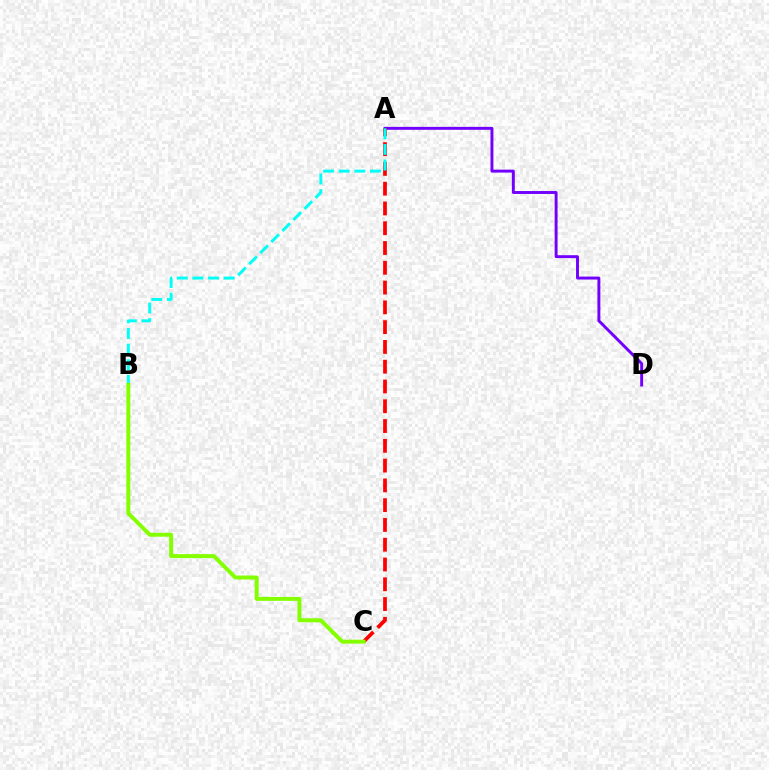{('A', 'D'): [{'color': '#7200ff', 'line_style': 'solid', 'thickness': 2.11}], ('A', 'C'): [{'color': '#ff0000', 'line_style': 'dashed', 'thickness': 2.69}], ('A', 'B'): [{'color': '#00fff6', 'line_style': 'dashed', 'thickness': 2.12}], ('B', 'C'): [{'color': '#84ff00', 'line_style': 'solid', 'thickness': 2.85}]}